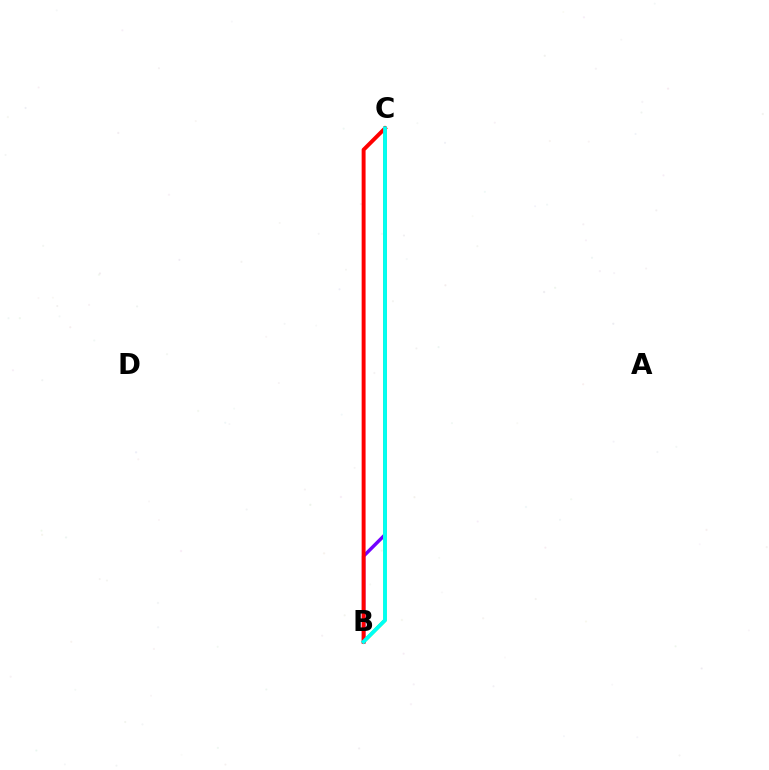{('B', 'C'): [{'color': '#7200ff', 'line_style': 'solid', 'thickness': 2.47}, {'color': '#84ff00', 'line_style': 'solid', 'thickness': 2.49}, {'color': '#ff0000', 'line_style': 'solid', 'thickness': 2.83}, {'color': '#00fff6', 'line_style': 'solid', 'thickness': 2.72}]}